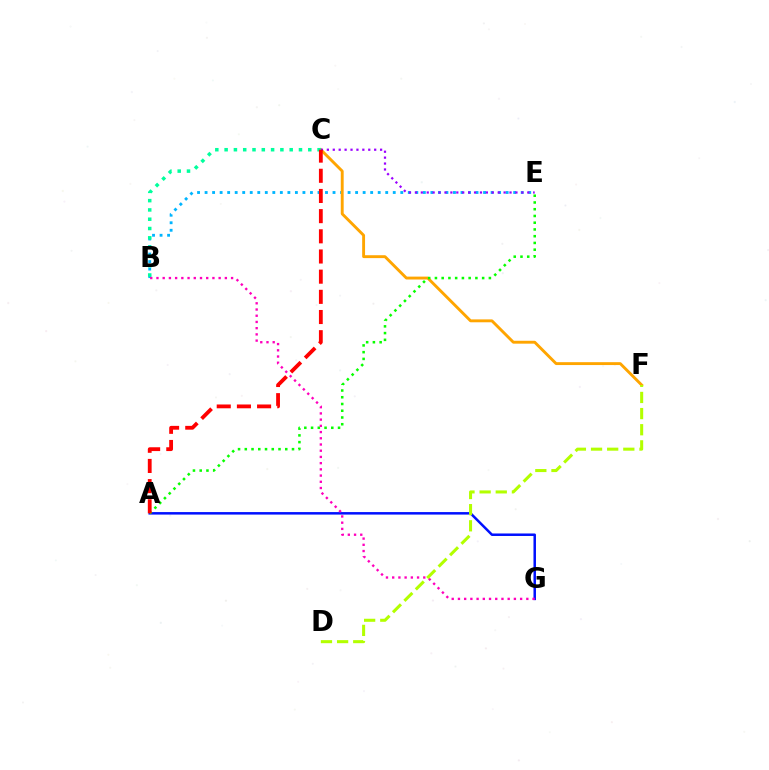{('B', 'E'): [{'color': '#00b5ff', 'line_style': 'dotted', 'thickness': 2.05}], ('C', 'F'): [{'color': '#ffa500', 'line_style': 'solid', 'thickness': 2.08}], ('A', 'G'): [{'color': '#0010ff', 'line_style': 'solid', 'thickness': 1.8}], ('A', 'E'): [{'color': '#08ff00', 'line_style': 'dotted', 'thickness': 1.83}], ('B', 'G'): [{'color': '#ff00bd', 'line_style': 'dotted', 'thickness': 1.69}], ('D', 'F'): [{'color': '#b3ff00', 'line_style': 'dashed', 'thickness': 2.19}], ('C', 'E'): [{'color': '#9b00ff', 'line_style': 'dotted', 'thickness': 1.61}], ('B', 'C'): [{'color': '#00ff9d', 'line_style': 'dotted', 'thickness': 2.53}], ('A', 'C'): [{'color': '#ff0000', 'line_style': 'dashed', 'thickness': 2.74}]}